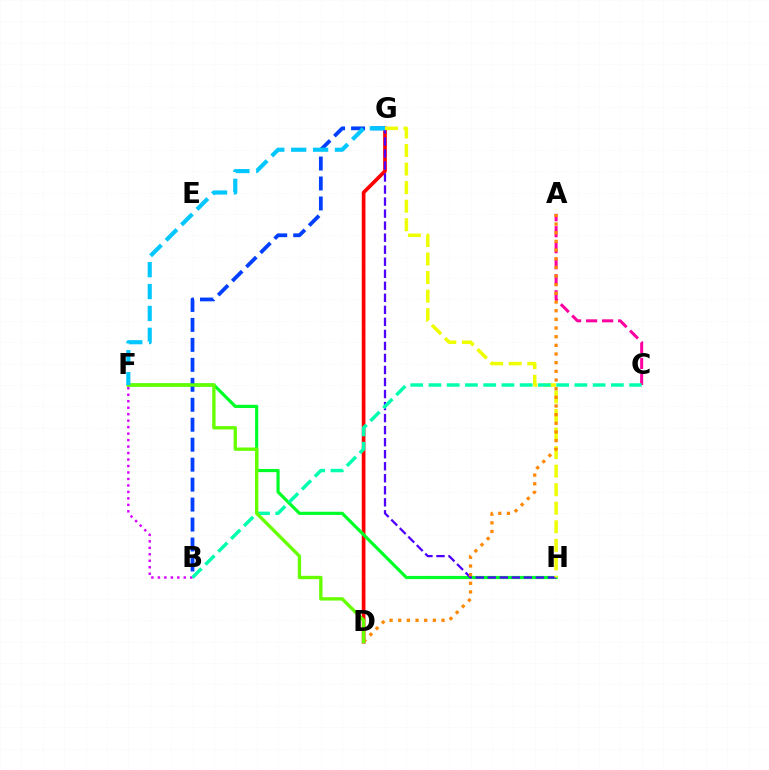{('D', 'G'): [{'color': '#ff0000', 'line_style': 'solid', 'thickness': 2.65}], ('F', 'H'): [{'color': '#00ff27', 'line_style': 'solid', 'thickness': 2.29}], ('A', 'C'): [{'color': '#ff00a0', 'line_style': 'dashed', 'thickness': 2.18}], ('G', 'H'): [{'color': '#4f00ff', 'line_style': 'dashed', 'thickness': 1.63}, {'color': '#eeff00', 'line_style': 'dashed', 'thickness': 2.52}], ('B', 'F'): [{'color': '#d600ff', 'line_style': 'dotted', 'thickness': 1.76}], ('A', 'D'): [{'color': '#ff8800', 'line_style': 'dotted', 'thickness': 2.35}], ('B', 'C'): [{'color': '#00ffaf', 'line_style': 'dashed', 'thickness': 2.48}], ('B', 'G'): [{'color': '#003fff', 'line_style': 'dashed', 'thickness': 2.71}], ('D', 'F'): [{'color': '#66ff00', 'line_style': 'solid', 'thickness': 2.4}], ('F', 'G'): [{'color': '#00c7ff', 'line_style': 'dashed', 'thickness': 2.97}]}